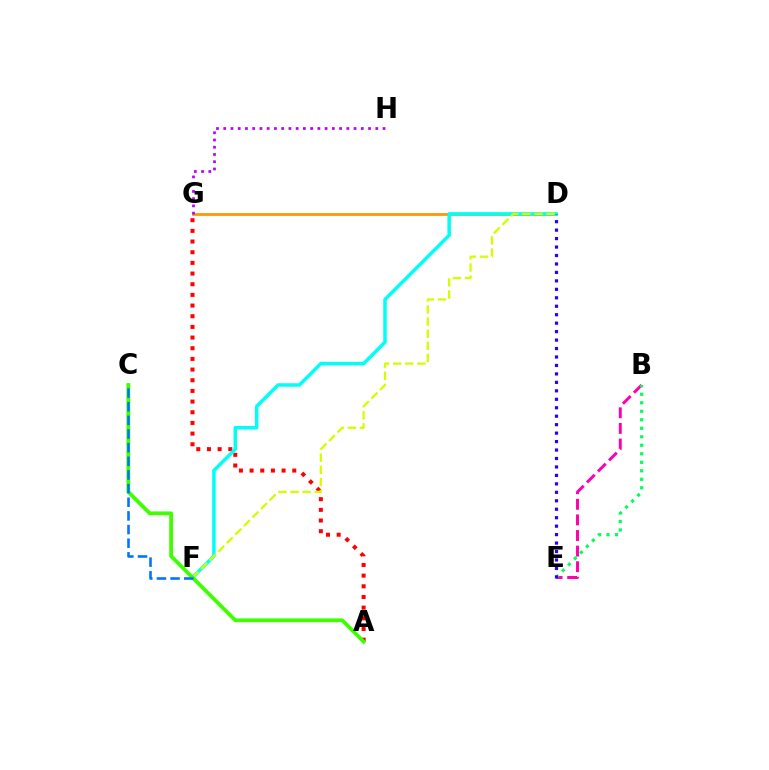{('B', 'E'): [{'color': '#ff00ac', 'line_style': 'dashed', 'thickness': 2.12}, {'color': '#00ff5c', 'line_style': 'dotted', 'thickness': 2.31}], ('D', 'G'): [{'color': '#ff9400', 'line_style': 'solid', 'thickness': 1.97}], ('A', 'G'): [{'color': '#ff0000', 'line_style': 'dotted', 'thickness': 2.9}], ('D', 'F'): [{'color': '#00fff6', 'line_style': 'solid', 'thickness': 2.53}, {'color': '#d1ff00', 'line_style': 'dashed', 'thickness': 1.65}], ('G', 'H'): [{'color': '#b900ff', 'line_style': 'dotted', 'thickness': 1.97}], ('A', 'C'): [{'color': '#3dff00', 'line_style': 'solid', 'thickness': 2.73}], ('D', 'E'): [{'color': '#2500ff', 'line_style': 'dotted', 'thickness': 2.3}], ('C', 'F'): [{'color': '#0074ff', 'line_style': 'dashed', 'thickness': 1.85}]}